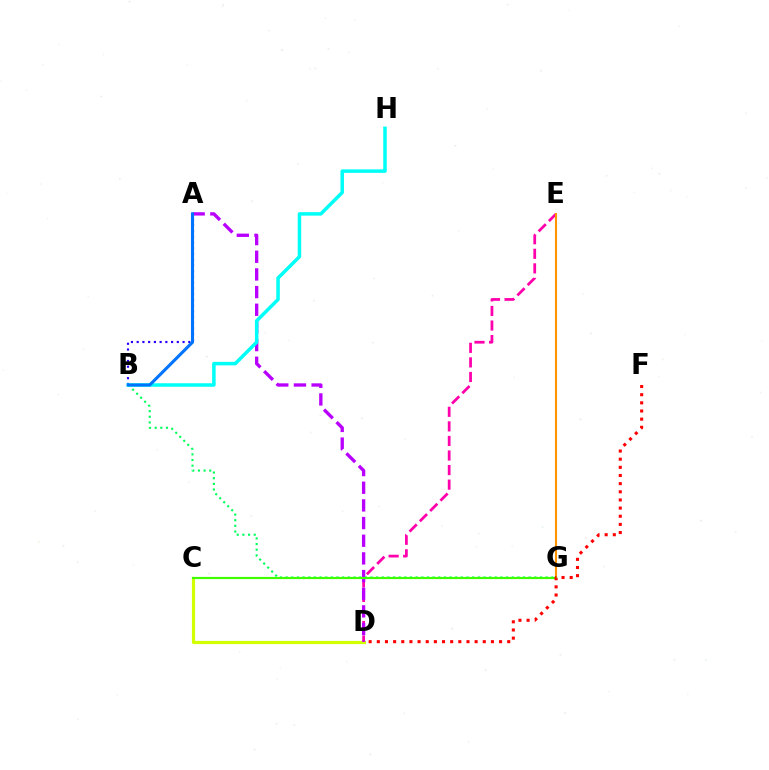{('B', 'G'): [{'color': '#00ff5c', 'line_style': 'dotted', 'thickness': 1.54}], ('A', 'B'): [{'color': '#2500ff', 'line_style': 'dotted', 'thickness': 1.56}, {'color': '#0074ff', 'line_style': 'solid', 'thickness': 2.22}], ('C', 'D'): [{'color': '#d1ff00', 'line_style': 'solid', 'thickness': 2.3}], ('D', 'E'): [{'color': '#ff00ac', 'line_style': 'dashed', 'thickness': 1.98}], ('A', 'D'): [{'color': '#b900ff', 'line_style': 'dashed', 'thickness': 2.4}], ('B', 'H'): [{'color': '#00fff6', 'line_style': 'solid', 'thickness': 2.52}], ('E', 'G'): [{'color': '#ff9400', 'line_style': 'solid', 'thickness': 1.51}], ('C', 'G'): [{'color': '#3dff00', 'line_style': 'solid', 'thickness': 1.56}], ('D', 'F'): [{'color': '#ff0000', 'line_style': 'dotted', 'thickness': 2.21}]}